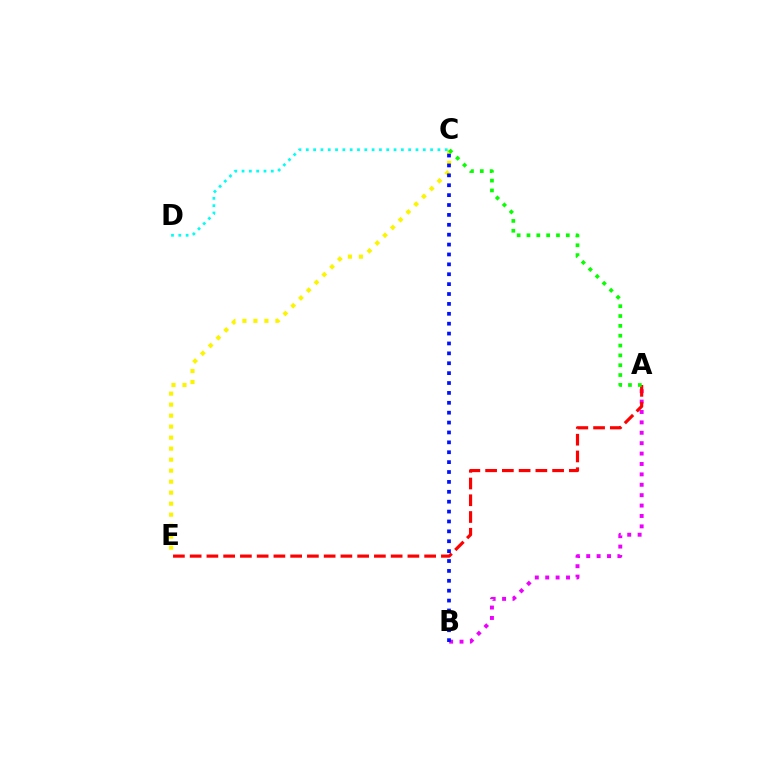{('C', 'E'): [{'color': '#fcf500', 'line_style': 'dotted', 'thickness': 2.99}], ('A', 'B'): [{'color': '#ee00ff', 'line_style': 'dotted', 'thickness': 2.83}], ('B', 'C'): [{'color': '#0010ff', 'line_style': 'dotted', 'thickness': 2.69}], ('A', 'E'): [{'color': '#ff0000', 'line_style': 'dashed', 'thickness': 2.28}], ('C', 'D'): [{'color': '#00fff6', 'line_style': 'dotted', 'thickness': 1.99}], ('A', 'C'): [{'color': '#08ff00', 'line_style': 'dotted', 'thickness': 2.67}]}